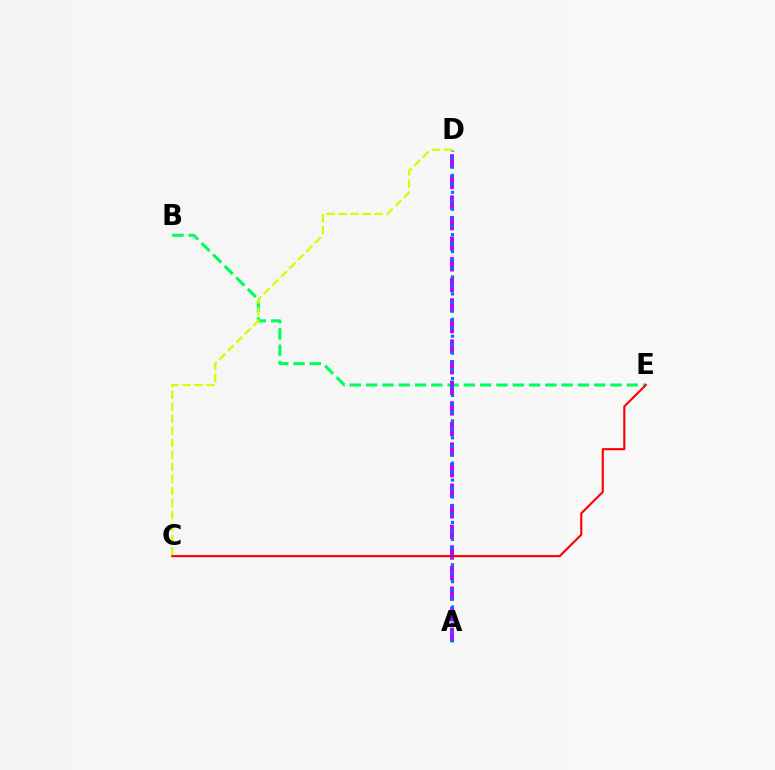{('B', 'E'): [{'color': '#00ff5c', 'line_style': 'dashed', 'thickness': 2.21}], ('A', 'D'): [{'color': '#b900ff', 'line_style': 'dashed', 'thickness': 2.8}, {'color': '#0074ff', 'line_style': 'dotted', 'thickness': 2.3}], ('C', 'E'): [{'color': '#ff0000', 'line_style': 'solid', 'thickness': 1.53}], ('C', 'D'): [{'color': '#d1ff00', 'line_style': 'dashed', 'thickness': 1.63}]}